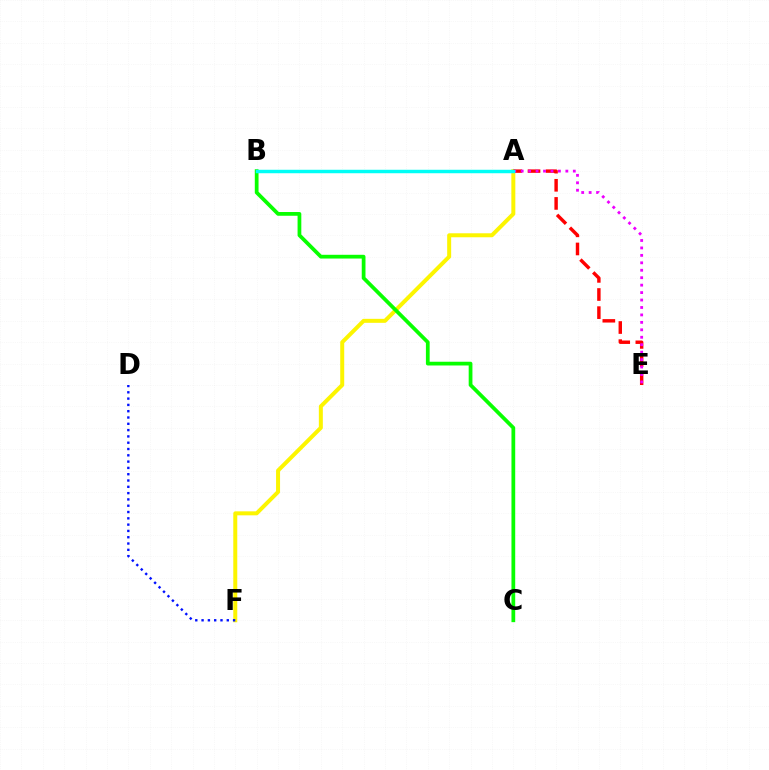{('A', 'F'): [{'color': '#fcf500', 'line_style': 'solid', 'thickness': 2.87}], ('B', 'C'): [{'color': '#08ff00', 'line_style': 'solid', 'thickness': 2.7}], ('A', 'E'): [{'color': '#ff0000', 'line_style': 'dashed', 'thickness': 2.46}, {'color': '#ee00ff', 'line_style': 'dotted', 'thickness': 2.02}], ('D', 'F'): [{'color': '#0010ff', 'line_style': 'dotted', 'thickness': 1.71}], ('A', 'B'): [{'color': '#00fff6', 'line_style': 'solid', 'thickness': 2.49}]}